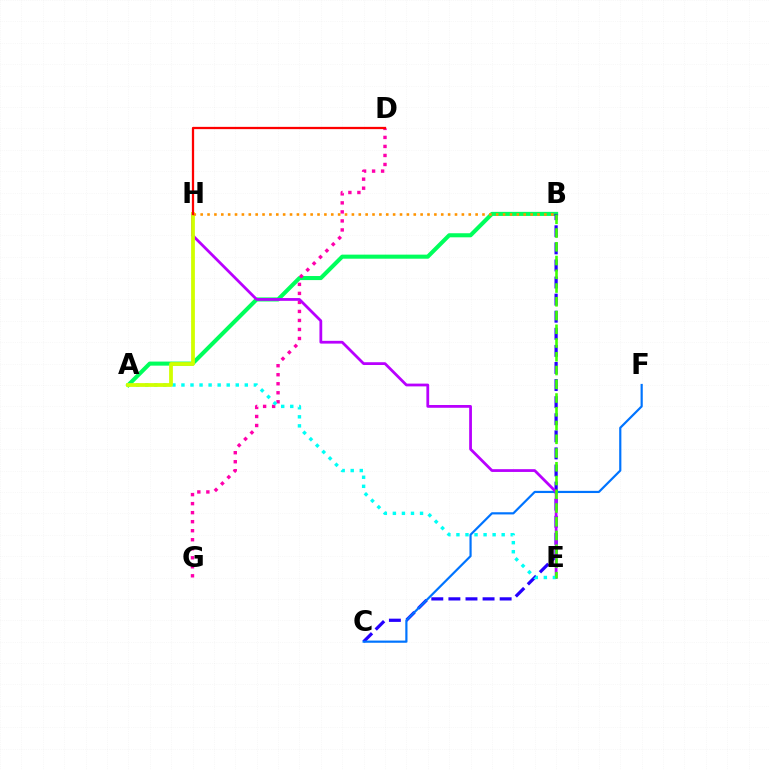{('A', 'B'): [{'color': '#00ff5c', 'line_style': 'solid', 'thickness': 2.93}], ('B', 'C'): [{'color': '#2500ff', 'line_style': 'dashed', 'thickness': 2.32}], ('D', 'G'): [{'color': '#ff00ac', 'line_style': 'dotted', 'thickness': 2.45}], ('C', 'F'): [{'color': '#0074ff', 'line_style': 'solid', 'thickness': 1.58}], ('E', 'H'): [{'color': '#b900ff', 'line_style': 'solid', 'thickness': 2.0}], ('A', 'E'): [{'color': '#00fff6', 'line_style': 'dotted', 'thickness': 2.46}], ('A', 'H'): [{'color': '#d1ff00', 'line_style': 'solid', 'thickness': 2.72}], ('B', 'H'): [{'color': '#ff9400', 'line_style': 'dotted', 'thickness': 1.87}], ('B', 'E'): [{'color': '#3dff00', 'line_style': 'dashed', 'thickness': 1.87}], ('D', 'H'): [{'color': '#ff0000', 'line_style': 'solid', 'thickness': 1.63}]}